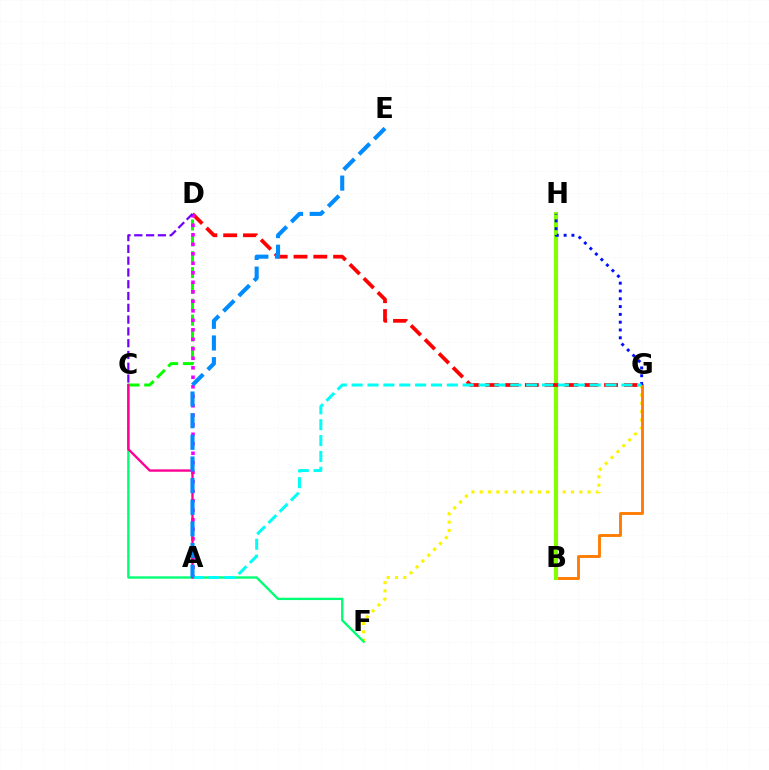{('F', 'G'): [{'color': '#fcf500', 'line_style': 'dotted', 'thickness': 2.25}], ('C', 'F'): [{'color': '#00ff74', 'line_style': 'solid', 'thickness': 1.69}], ('B', 'G'): [{'color': '#ff7c00', 'line_style': 'solid', 'thickness': 2.07}], ('B', 'H'): [{'color': '#84ff00', 'line_style': 'solid', 'thickness': 2.97}], ('D', 'G'): [{'color': '#ff0000', 'line_style': 'dashed', 'thickness': 2.69}], ('C', 'D'): [{'color': '#08ff00', 'line_style': 'dashed', 'thickness': 2.15}, {'color': '#7200ff', 'line_style': 'dashed', 'thickness': 1.6}], ('A', 'D'): [{'color': '#ee00ff', 'line_style': 'dotted', 'thickness': 2.58}], ('G', 'H'): [{'color': '#0010ff', 'line_style': 'dotted', 'thickness': 2.12}], ('A', 'G'): [{'color': '#00fff6', 'line_style': 'dashed', 'thickness': 2.16}], ('A', 'C'): [{'color': '#ff0094', 'line_style': 'solid', 'thickness': 1.71}], ('A', 'E'): [{'color': '#008cff', 'line_style': 'dashed', 'thickness': 2.94}]}